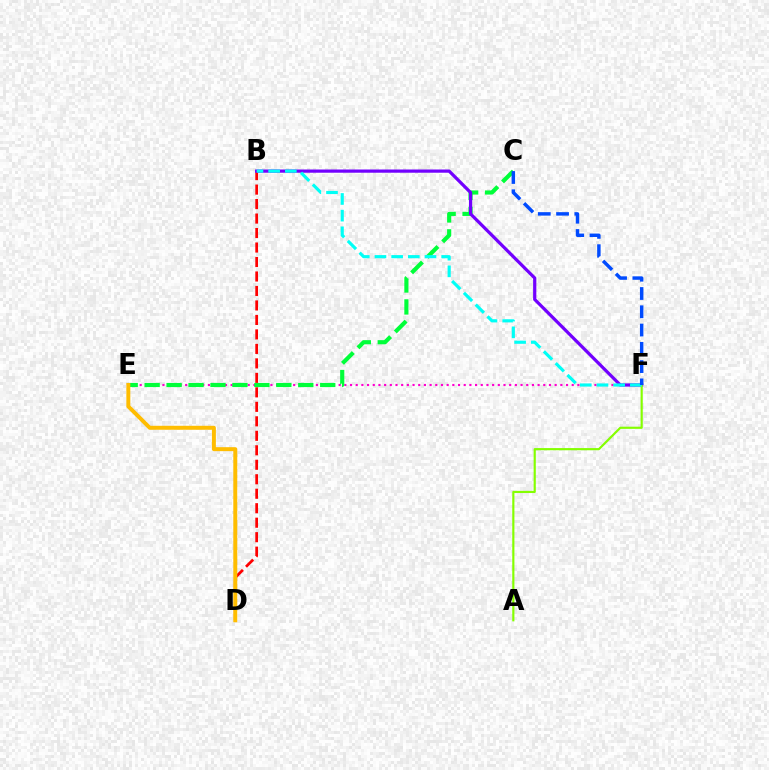{('E', 'F'): [{'color': '#ff00cf', 'line_style': 'dotted', 'thickness': 1.54}], ('B', 'D'): [{'color': '#ff0000', 'line_style': 'dashed', 'thickness': 1.97}], ('C', 'E'): [{'color': '#00ff39', 'line_style': 'dashed', 'thickness': 2.98}], ('B', 'F'): [{'color': '#7200ff', 'line_style': 'solid', 'thickness': 2.32}, {'color': '#00fff6', 'line_style': 'dashed', 'thickness': 2.27}], ('D', 'E'): [{'color': '#ffbd00', 'line_style': 'solid', 'thickness': 2.85}], ('A', 'F'): [{'color': '#84ff00', 'line_style': 'solid', 'thickness': 1.56}], ('C', 'F'): [{'color': '#004bff', 'line_style': 'dashed', 'thickness': 2.48}]}